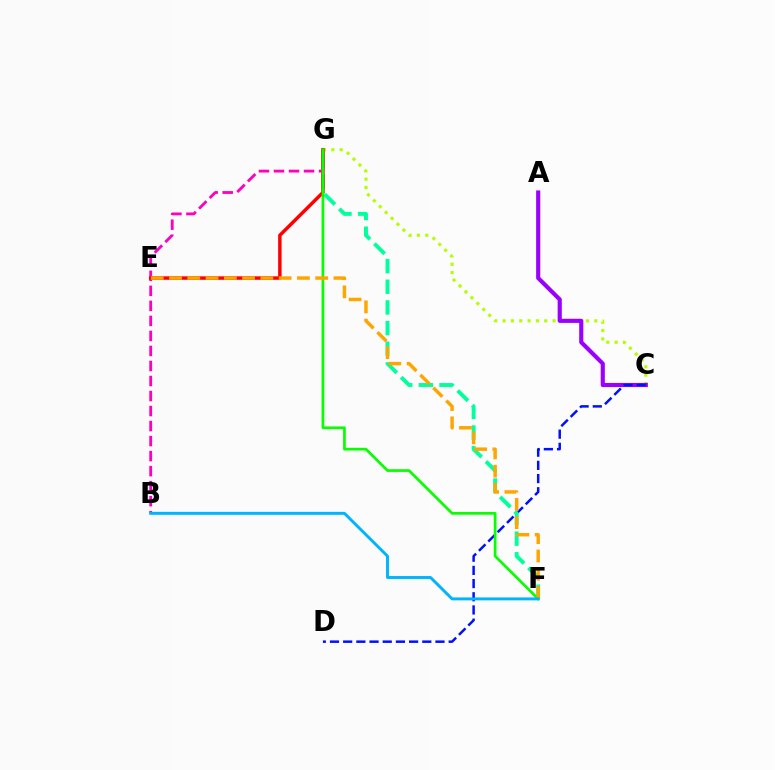{('C', 'G'): [{'color': '#b3ff00', 'line_style': 'dotted', 'thickness': 2.27}], ('B', 'G'): [{'color': '#ff00bd', 'line_style': 'dashed', 'thickness': 2.04}], ('A', 'C'): [{'color': '#9b00ff', 'line_style': 'solid', 'thickness': 2.97}], ('C', 'D'): [{'color': '#0010ff', 'line_style': 'dashed', 'thickness': 1.79}], ('F', 'G'): [{'color': '#00ff9d', 'line_style': 'dashed', 'thickness': 2.81}, {'color': '#08ff00', 'line_style': 'solid', 'thickness': 1.95}], ('E', 'G'): [{'color': '#ff0000', 'line_style': 'solid', 'thickness': 2.49}], ('E', 'F'): [{'color': '#ffa500', 'line_style': 'dashed', 'thickness': 2.48}], ('B', 'F'): [{'color': '#00b5ff', 'line_style': 'solid', 'thickness': 2.12}]}